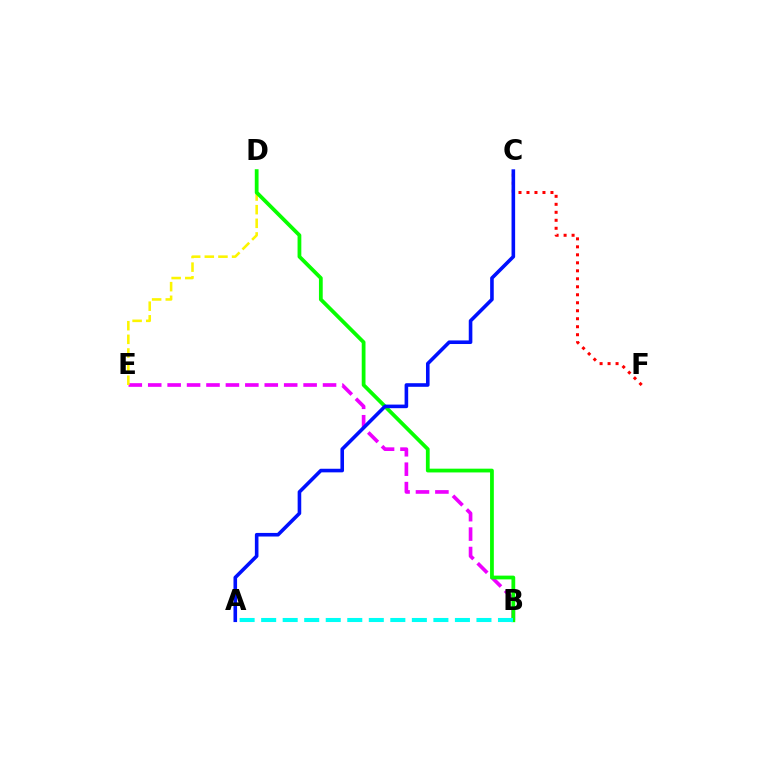{('B', 'E'): [{'color': '#ee00ff', 'line_style': 'dashed', 'thickness': 2.64}], ('C', 'F'): [{'color': '#ff0000', 'line_style': 'dotted', 'thickness': 2.17}], ('D', 'E'): [{'color': '#fcf500', 'line_style': 'dashed', 'thickness': 1.85}], ('B', 'D'): [{'color': '#08ff00', 'line_style': 'solid', 'thickness': 2.71}], ('A', 'C'): [{'color': '#0010ff', 'line_style': 'solid', 'thickness': 2.59}], ('A', 'B'): [{'color': '#00fff6', 'line_style': 'dashed', 'thickness': 2.92}]}